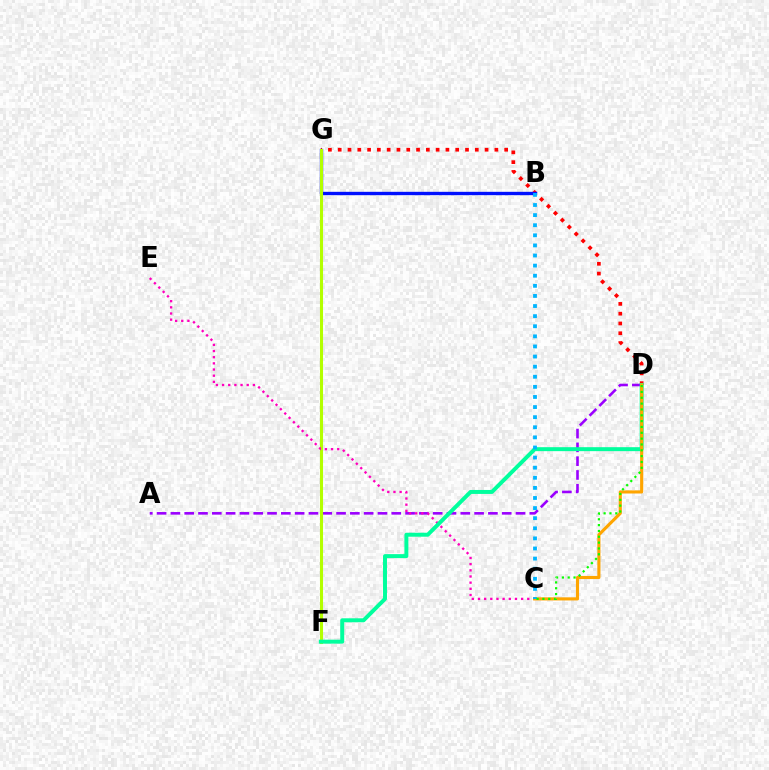{('D', 'G'): [{'color': '#ff0000', 'line_style': 'dotted', 'thickness': 2.66}], ('A', 'D'): [{'color': '#9b00ff', 'line_style': 'dashed', 'thickness': 1.88}], ('B', 'G'): [{'color': '#0010ff', 'line_style': 'solid', 'thickness': 2.42}], ('F', 'G'): [{'color': '#b3ff00', 'line_style': 'solid', 'thickness': 2.21}], ('C', 'E'): [{'color': '#ff00bd', 'line_style': 'dotted', 'thickness': 1.67}], ('D', 'F'): [{'color': '#00ff9d', 'line_style': 'solid', 'thickness': 2.85}], ('C', 'D'): [{'color': '#ffa500', 'line_style': 'solid', 'thickness': 2.25}, {'color': '#08ff00', 'line_style': 'dotted', 'thickness': 1.59}], ('B', 'C'): [{'color': '#00b5ff', 'line_style': 'dotted', 'thickness': 2.74}]}